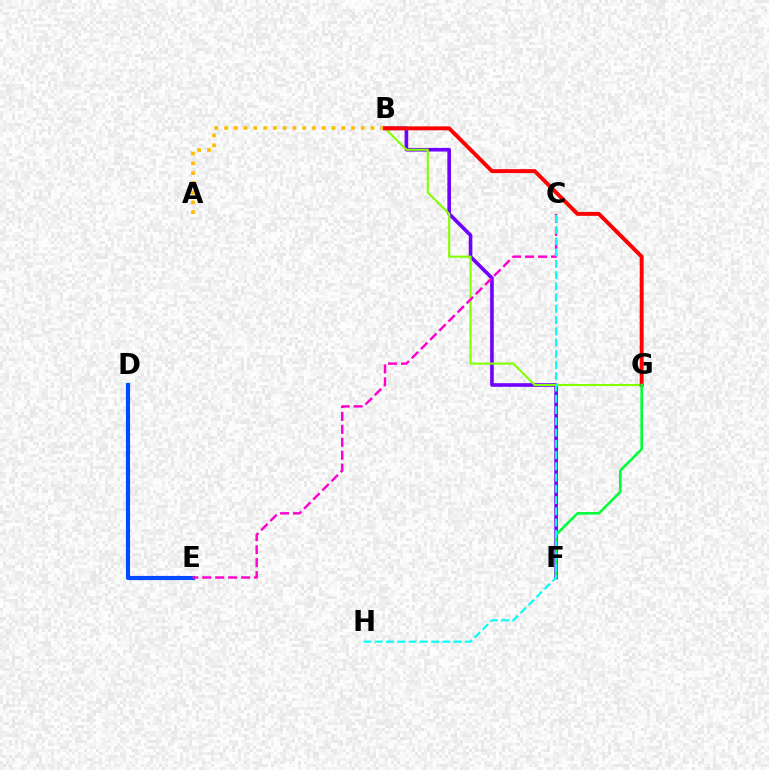{('B', 'F'): [{'color': '#7200ff', 'line_style': 'solid', 'thickness': 2.61}], ('A', 'B'): [{'color': '#ffbd00', 'line_style': 'dotted', 'thickness': 2.65}], ('B', 'G'): [{'color': '#84ff00', 'line_style': 'solid', 'thickness': 1.52}, {'color': '#ff0000', 'line_style': 'solid', 'thickness': 2.82}], ('D', 'E'): [{'color': '#004bff', 'line_style': 'solid', 'thickness': 2.98}], ('C', 'E'): [{'color': '#ff00cf', 'line_style': 'dashed', 'thickness': 1.76}], ('F', 'G'): [{'color': '#00ff39', 'line_style': 'solid', 'thickness': 1.88}], ('C', 'H'): [{'color': '#00fff6', 'line_style': 'dashed', 'thickness': 1.53}]}